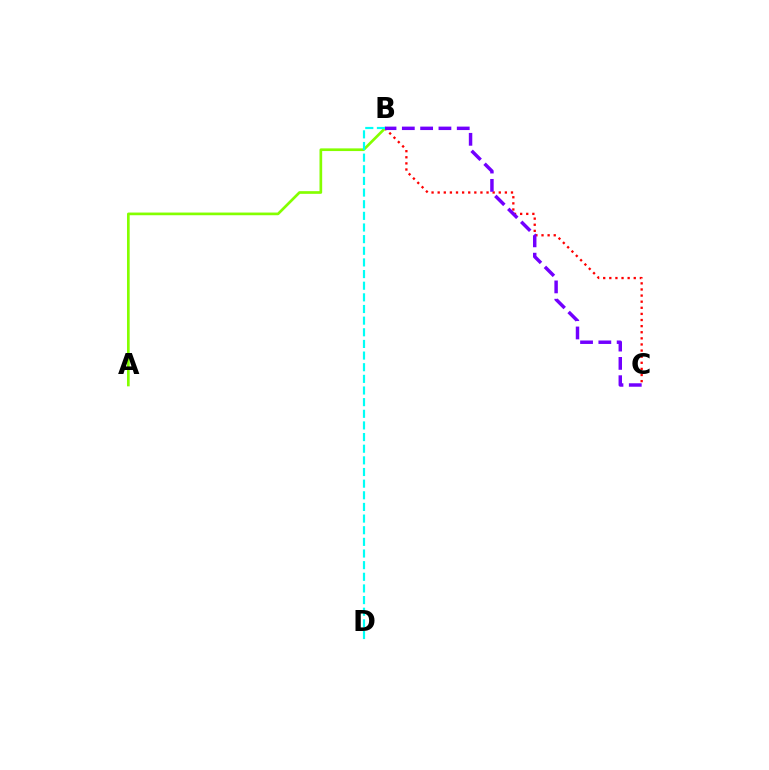{('B', 'C'): [{'color': '#ff0000', 'line_style': 'dotted', 'thickness': 1.66}, {'color': '#7200ff', 'line_style': 'dashed', 'thickness': 2.49}], ('A', 'B'): [{'color': '#84ff00', 'line_style': 'solid', 'thickness': 1.93}], ('B', 'D'): [{'color': '#00fff6', 'line_style': 'dashed', 'thickness': 1.58}]}